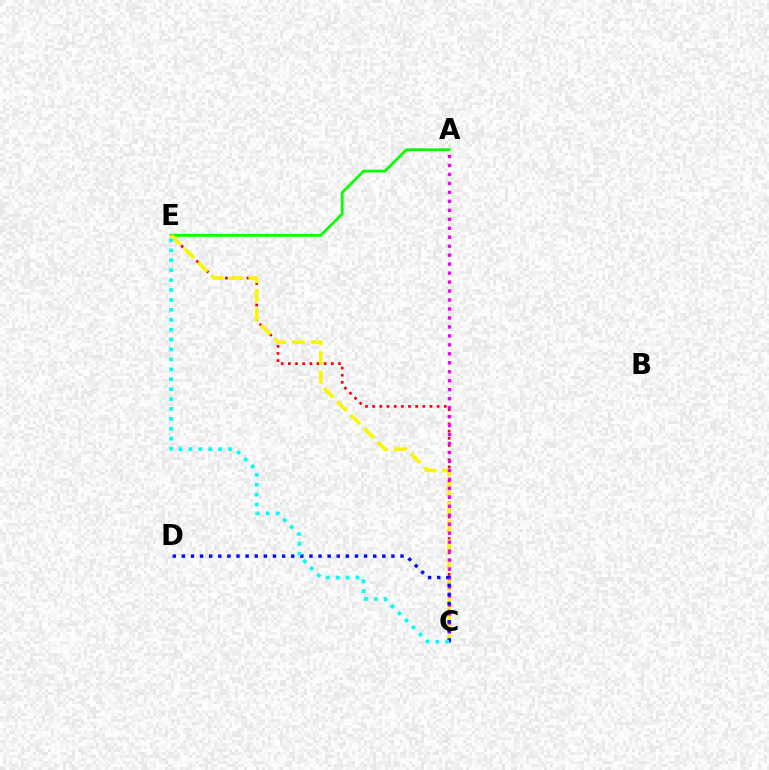{('A', 'E'): [{'color': '#08ff00', 'line_style': 'solid', 'thickness': 2.0}], ('C', 'E'): [{'color': '#ff0000', 'line_style': 'dotted', 'thickness': 1.95}, {'color': '#fcf500', 'line_style': 'dashed', 'thickness': 2.58}, {'color': '#00fff6', 'line_style': 'dotted', 'thickness': 2.69}], ('A', 'C'): [{'color': '#ee00ff', 'line_style': 'dotted', 'thickness': 2.44}], ('C', 'D'): [{'color': '#0010ff', 'line_style': 'dotted', 'thickness': 2.48}]}